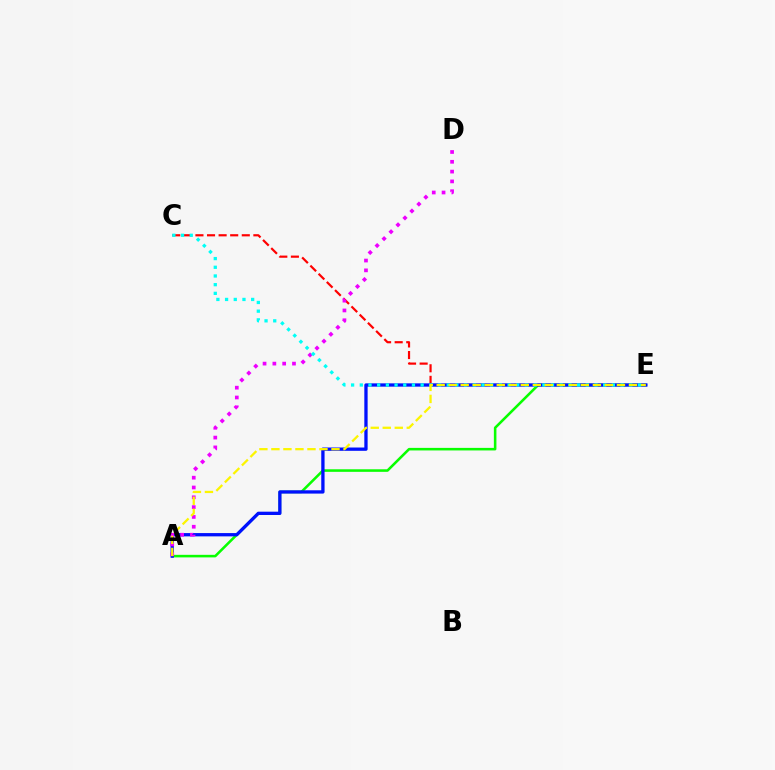{('A', 'E'): [{'color': '#08ff00', 'line_style': 'solid', 'thickness': 1.84}, {'color': '#0010ff', 'line_style': 'solid', 'thickness': 2.38}, {'color': '#fcf500', 'line_style': 'dashed', 'thickness': 1.63}], ('C', 'E'): [{'color': '#ff0000', 'line_style': 'dashed', 'thickness': 1.57}, {'color': '#00fff6', 'line_style': 'dotted', 'thickness': 2.36}], ('A', 'D'): [{'color': '#ee00ff', 'line_style': 'dotted', 'thickness': 2.67}]}